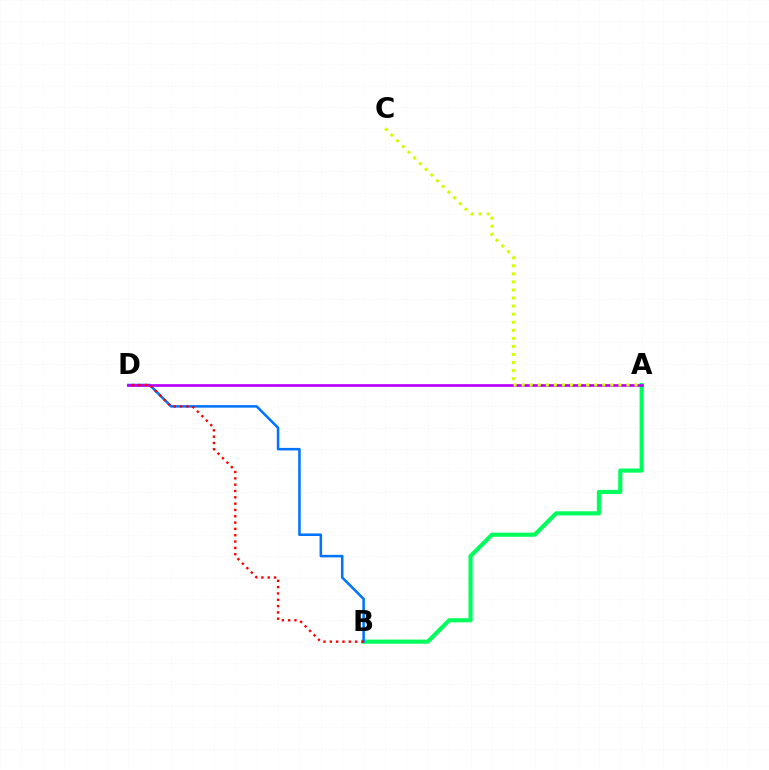{('A', 'B'): [{'color': '#00ff5c', 'line_style': 'solid', 'thickness': 2.99}], ('B', 'D'): [{'color': '#0074ff', 'line_style': 'solid', 'thickness': 1.83}, {'color': '#ff0000', 'line_style': 'dotted', 'thickness': 1.72}], ('A', 'D'): [{'color': '#b900ff', 'line_style': 'solid', 'thickness': 1.94}], ('A', 'C'): [{'color': '#d1ff00', 'line_style': 'dotted', 'thickness': 2.19}]}